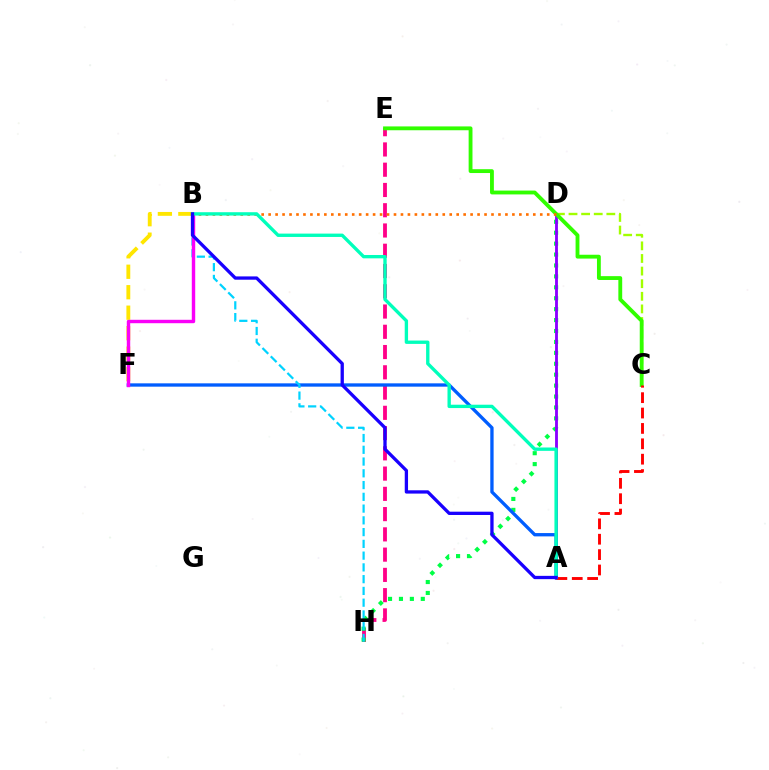{('E', 'H'): [{'color': '#ff0088', 'line_style': 'dashed', 'thickness': 2.75}], ('D', 'H'): [{'color': '#00ff45', 'line_style': 'dotted', 'thickness': 2.97}], ('A', 'D'): [{'color': '#8a00ff', 'line_style': 'solid', 'thickness': 2.05}], ('A', 'F'): [{'color': '#005dff', 'line_style': 'solid', 'thickness': 2.39}], ('B', 'F'): [{'color': '#ffe600', 'line_style': 'dashed', 'thickness': 2.78}, {'color': '#fa00f9', 'line_style': 'solid', 'thickness': 2.46}], ('C', 'D'): [{'color': '#a2ff00', 'line_style': 'dashed', 'thickness': 1.71}], ('B', 'H'): [{'color': '#00d3ff', 'line_style': 'dashed', 'thickness': 1.6}], ('C', 'E'): [{'color': '#31ff00', 'line_style': 'solid', 'thickness': 2.77}], ('A', 'C'): [{'color': '#ff0000', 'line_style': 'dashed', 'thickness': 2.09}], ('B', 'D'): [{'color': '#ff7000', 'line_style': 'dotted', 'thickness': 1.89}], ('A', 'B'): [{'color': '#00ffbb', 'line_style': 'solid', 'thickness': 2.41}, {'color': '#1900ff', 'line_style': 'solid', 'thickness': 2.37}]}